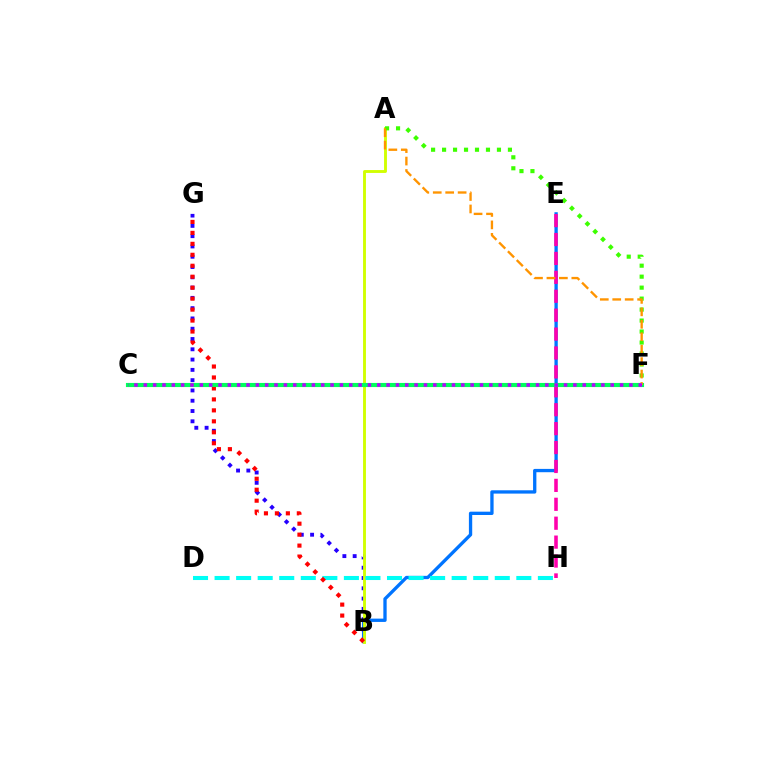{('B', 'E'): [{'color': '#0074ff', 'line_style': 'solid', 'thickness': 2.38}], ('B', 'G'): [{'color': '#2500ff', 'line_style': 'dotted', 'thickness': 2.79}, {'color': '#ff0000', 'line_style': 'dotted', 'thickness': 2.98}], ('E', 'H'): [{'color': '#ff00ac', 'line_style': 'dashed', 'thickness': 2.57}], ('A', 'B'): [{'color': '#d1ff00', 'line_style': 'solid', 'thickness': 2.07}], ('D', 'H'): [{'color': '#00fff6', 'line_style': 'dashed', 'thickness': 2.93}], ('A', 'F'): [{'color': '#3dff00', 'line_style': 'dotted', 'thickness': 2.98}, {'color': '#ff9400', 'line_style': 'dashed', 'thickness': 1.69}], ('C', 'F'): [{'color': '#00ff5c', 'line_style': 'solid', 'thickness': 2.97}, {'color': '#b900ff', 'line_style': 'dotted', 'thickness': 2.54}]}